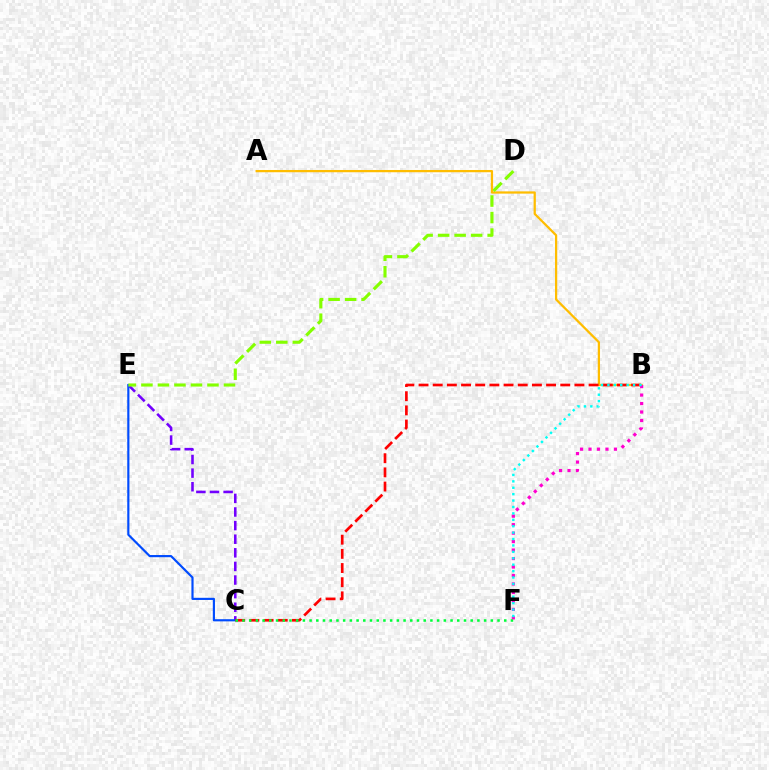{('C', 'E'): [{'color': '#7200ff', 'line_style': 'dashed', 'thickness': 1.85}, {'color': '#004bff', 'line_style': 'solid', 'thickness': 1.56}], ('A', 'B'): [{'color': '#ffbd00', 'line_style': 'solid', 'thickness': 1.62}], ('B', 'C'): [{'color': '#ff0000', 'line_style': 'dashed', 'thickness': 1.93}], ('B', 'F'): [{'color': '#ff00cf', 'line_style': 'dotted', 'thickness': 2.3}, {'color': '#00fff6', 'line_style': 'dotted', 'thickness': 1.74}], ('D', 'E'): [{'color': '#84ff00', 'line_style': 'dashed', 'thickness': 2.24}], ('C', 'F'): [{'color': '#00ff39', 'line_style': 'dotted', 'thickness': 1.82}]}